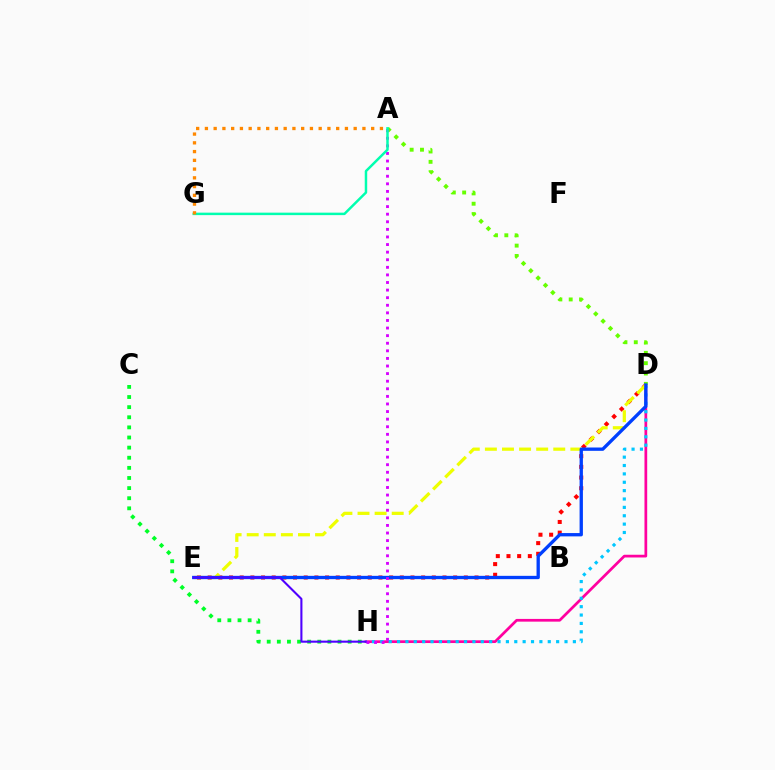{('D', 'H'): [{'color': '#ff00a0', 'line_style': 'solid', 'thickness': 1.96}, {'color': '#00c7ff', 'line_style': 'dotted', 'thickness': 2.27}], ('C', 'H'): [{'color': '#00ff27', 'line_style': 'dotted', 'thickness': 2.75}], ('A', 'D'): [{'color': '#66ff00', 'line_style': 'dotted', 'thickness': 2.81}], ('D', 'E'): [{'color': '#ff0000', 'line_style': 'dotted', 'thickness': 2.9}, {'color': '#eeff00', 'line_style': 'dashed', 'thickness': 2.32}, {'color': '#003fff', 'line_style': 'solid', 'thickness': 2.39}], ('E', 'H'): [{'color': '#4f00ff', 'line_style': 'solid', 'thickness': 1.5}], ('A', 'H'): [{'color': '#d600ff', 'line_style': 'dotted', 'thickness': 2.06}], ('A', 'G'): [{'color': '#00ffaf', 'line_style': 'solid', 'thickness': 1.78}, {'color': '#ff8800', 'line_style': 'dotted', 'thickness': 2.38}]}